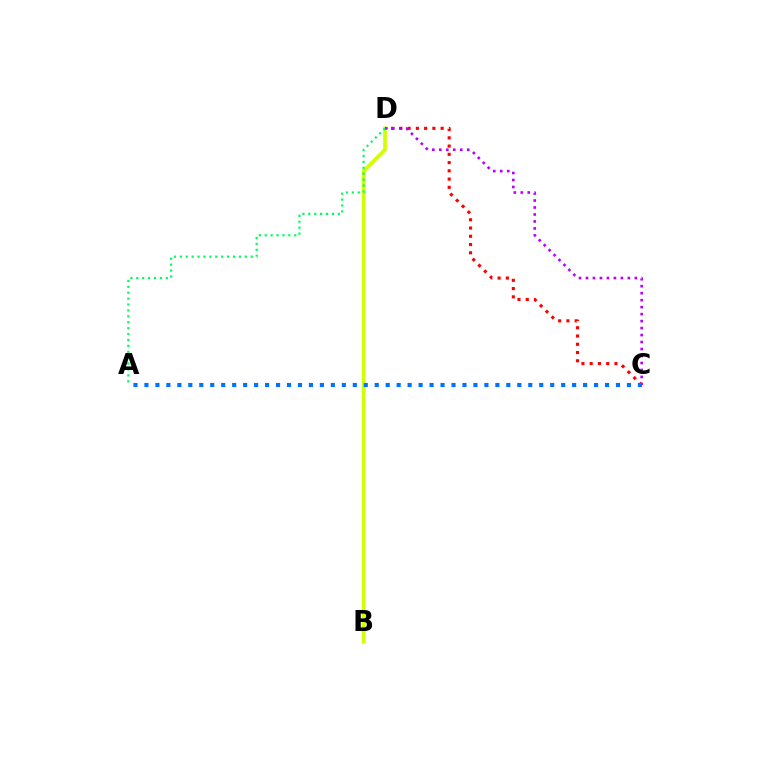{('C', 'D'): [{'color': '#ff0000', 'line_style': 'dotted', 'thickness': 2.24}, {'color': '#b900ff', 'line_style': 'dotted', 'thickness': 1.9}], ('B', 'D'): [{'color': '#d1ff00', 'line_style': 'solid', 'thickness': 2.66}], ('A', 'C'): [{'color': '#0074ff', 'line_style': 'dotted', 'thickness': 2.98}], ('A', 'D'): [{'color': '#00ff5c', 'line_style': 'dotted', 'thickness': 1.6}]}